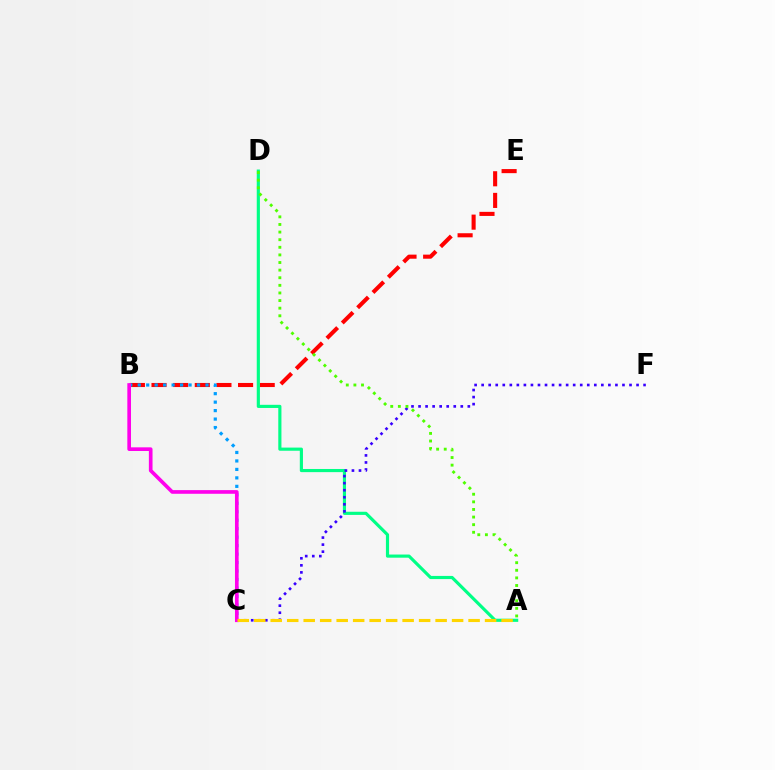{('B', 'E'): [{'color': '#ff0000', 'line_style': 'dashed', 'thickness': 2.94}], ('B', 'C'): [{'color': '#009eff', 'line_style': 'dotted', 'thickness': 2.3}, {'color': '#ff00ed', 'line_style': 'solid', 'thickness': 2.64}], ('A', 'D'): [{'color': '#00ff86', 'line_style': 'solid', 'thickness': 2.27}, {'color': '#4fff00', 'line_style': 'dotted', 'thickness': 2.07}], ('C', 'F'): [{'color': '#3700ff', 'line_style': 'dotted', 'thickness': 1.91}], ('A', 'C'): [{'color': '#ffd500', 'line_style': 'dashed', 'thickness': 2.24}]}